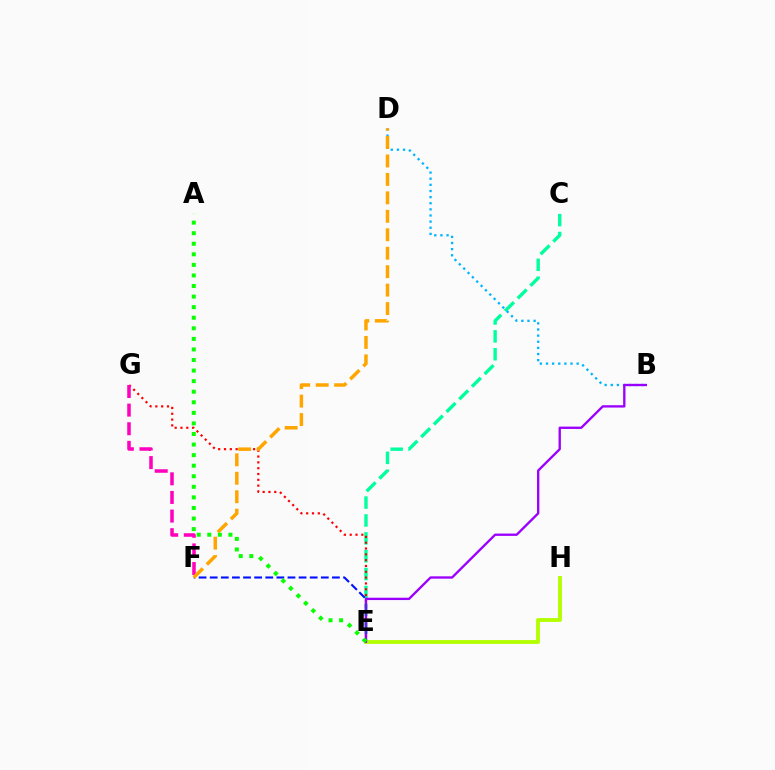{('C', 'E'): [{'color': '#00ff9d', 'line_style': 'dashed', 'thickness': 2.43}], ('E', 'F'): [{'color': '#0010ff', 'line_style': 'dashed', 'thickness': 1.51}], ('B', 'D'): [{'color': '#00b5ff', 'line_style': 'dotted', 'thickness': 1.67}], ('E', 'G'): [{'color': '#ff0000', 'line_style': 'dotted', 'thickness': 1.58}], ('F', 'G'): [{'color': '#ff00bd', 'line_style': 'dashed', 'thickness': 2.53}], ('D', 'F'): [{'color': '#ffa500', 'line_style': 'dashed', 'thickness': 2.51}], ('E', 'H'): [{'color': '#b3ff00', 'line_style': 'solid', 'thickness': 2.76}], ('B', 'E'): [{'color': '#9b00ff', 'line_style': 'solid', 'thickness': 1.68}], ('A', 'E'): [{'color': '#08ff00', 'line_style': 'dotted', 'thickness': 2.87}]}